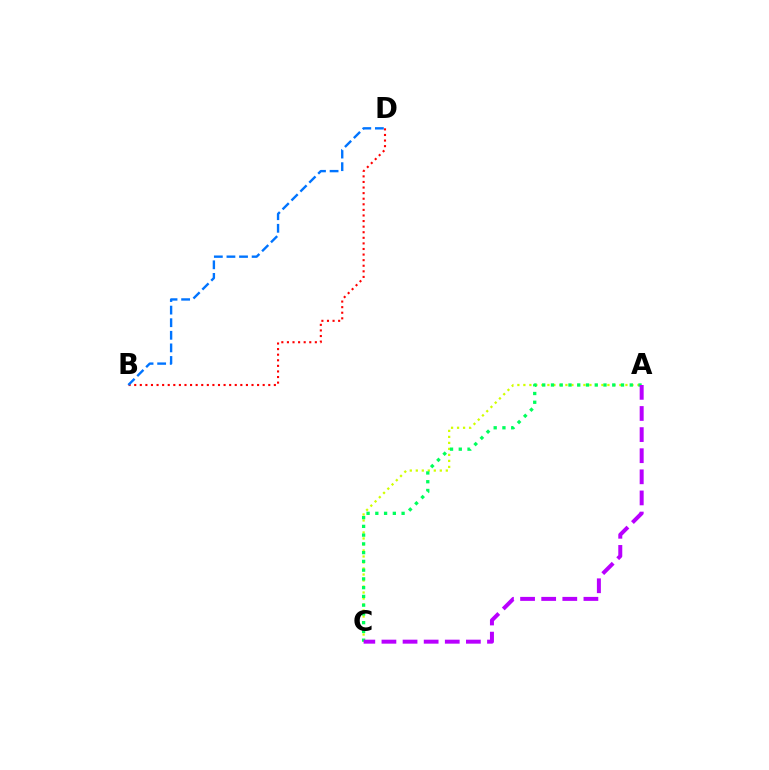{('B', 'D'): [{'color': '#ff0000', 'line_style': 'dotted', 'thickness': 1.52}, {'color': '#0074ff', 'line_style': 'dashed', 'thickness': 1.71}], ('A', 'C'): [{'color': '#d1ff00', 'line_style': 'dotted', 'thickness': 1.63}, {'color': '#00ff5c', 'line_style': 'dotted', 'thickness': 2.38}, {'color': '#b900ff', 'line_style': 'dashed', 'thickness': 2.87}]}